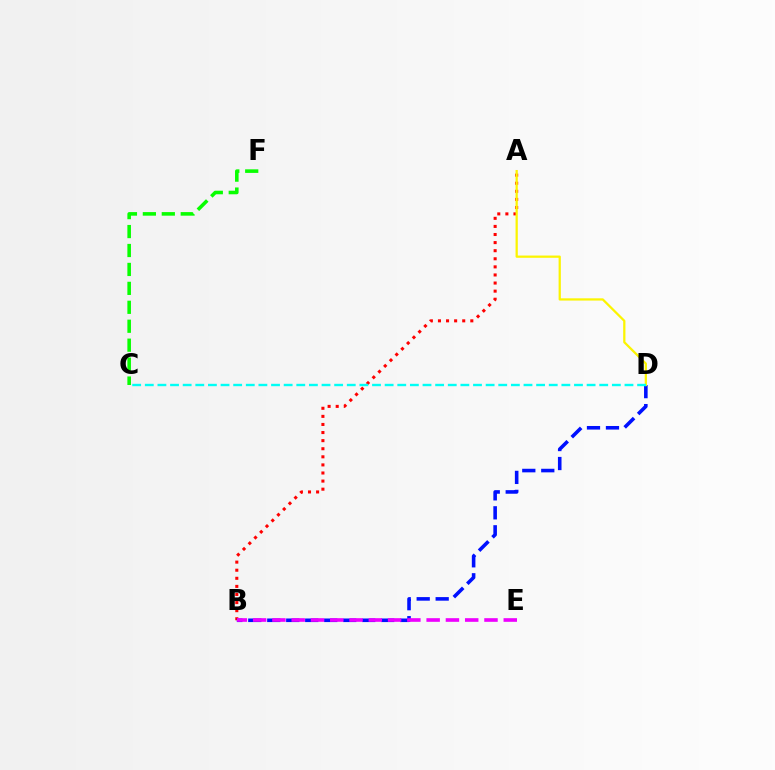{('A', 'B'): [{'color': '#ff0000', 'line_style': 'dotted', 'thickness': 2.2}], ('B', 'D'): [{'color': '#0010ff', 'line_style': 'dashed', 'thickness': 2.58}], ('C', 'F'): [{'color': '#08ff00', 'line_style': 'dashed', 'thickness': 2.57}], ('B', 'E'): [{'color': '#ee00ff', 'line_style': 'dashed', 'thickness': 2.62}], ('A', 'D'): [{'color': '#fcf500', 'line_style': 'solid', 'thickness': 1.62}], ('C', 'D'): [{'color': '#00fff6', 'line_style': 'dashed', 'thickness': 1.71}]}